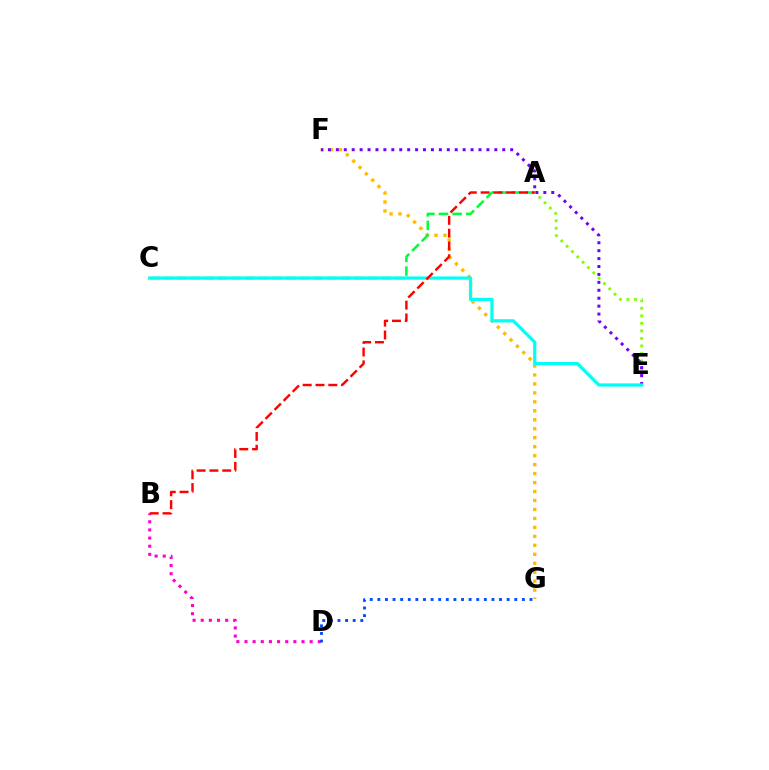{('F', 'G'): [{'color': '#ffbd00', 'line_style': 'dotted', 'thickness': 2.44}], ('B', 'D'): [{'color': '#ff00cf', 'line_style': 'dotted', 'thickness': 2.21}], ('A', 'E'): [{'color': '#84ff00', 'line_style': 'dotted', 'thickness': 2.05}], ('E', 'F'): [{'color': '#7200ff', 'line_style': 'dotted', 'thickness': 2.15}], ('D', 'G'): [{'color': '#004bff', 'line_style': 'dotted', 'thickness': 2.07}], ('A', 'C'): [{'color': '#00ff39', 'line_style': 'dashed', 'thickness': 1.85}], ('C', 'E'): [{'color': '#00fff6', 'line_style': 'solid', 'thickness': 2.32}], ('A', 'B'): [{'color': '#ff0000', 'line_style': 'dashed', 'thickness': 1.74}]}